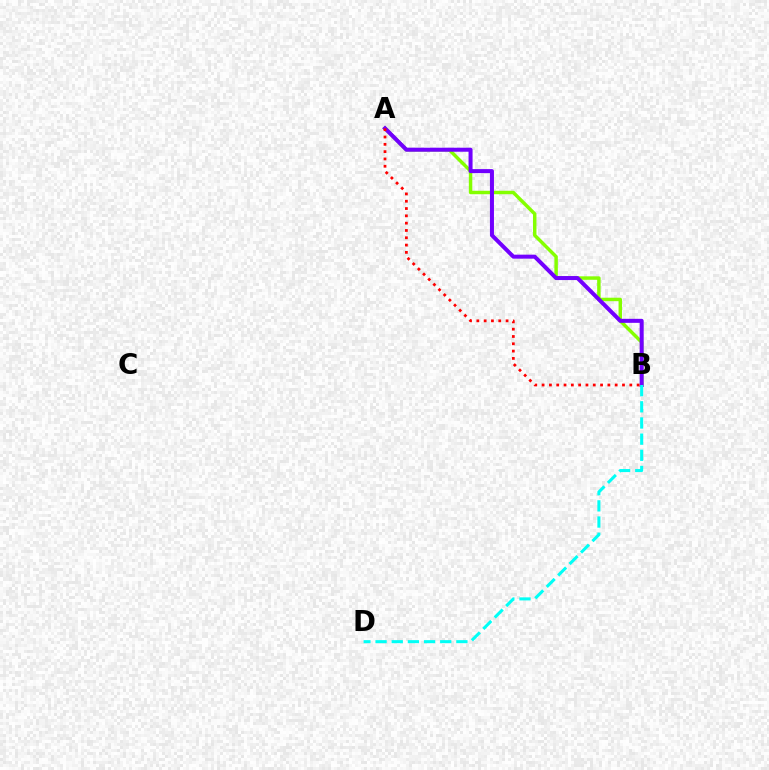{('A', 'B'): [{'color': '#84ff00', 'line_style': 'solid', 'thickness': 2.49}, {'color': '#7200ff', 'line_style': 'solid', 'thickness': 2.89}, {'color': '#ff0000', 'line_style': 'dotted', 'thickness': 1.99}], ('B', 'D'): [{'color': '#00fff6', 'line_style': 'dashed', 'thickness': 2.2}]}